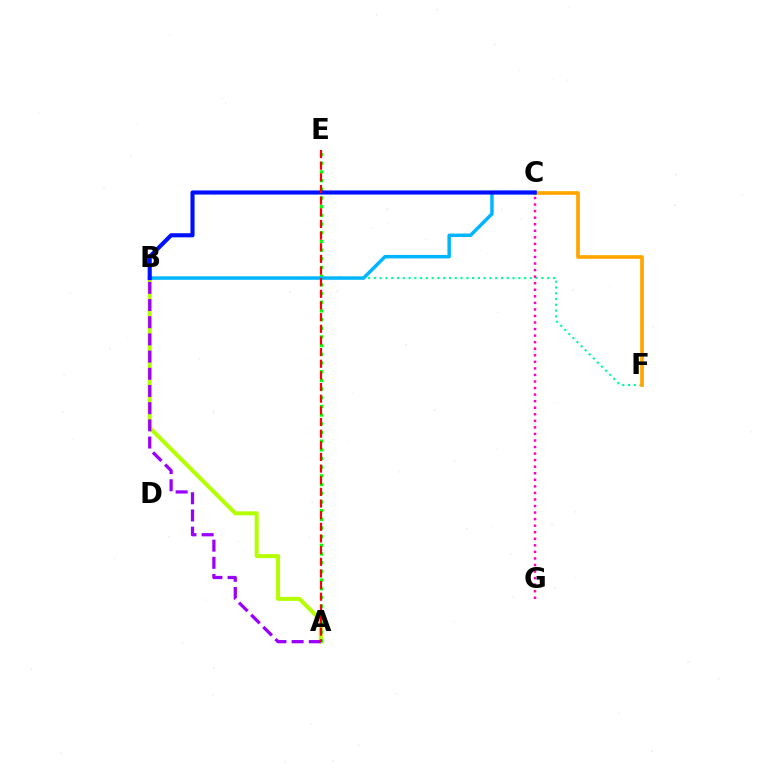{('B', 'F'): [{'color': '#00ff9d', 'line_style': 'dotted', 'thickness': 1.57}], ('C', 'F'): [{'color': '#ffa500', 'line_style': 'solid', 'thickness': 2.65}], ('A', 'B'): [{'color': '#b3ff00', 'line_style': 'solid', 'thickness': 2.88}, {'color': '#9b00ff', 'line_style': 'dashed', 'thickness': 2.34}], ('A', 'E'): [{'color': '#08ff00', 'line_style': 'dotted', 'thickness': 2.36}, {'color': '#ff0000', 'line_style': 'dashed', 'thickness': 1.58}], ('B', 'C'): [{'color': '#00b5ff', 'line_style': 'solid', 'thickness': 2.5}, {'color': '#0010ff', 'line_style': 'solid', 'thickness': 2.96}], ('C', 'G'): [{'color': '#ff00bd', 'line_style': 'dotted', 'thickness': 1.78}]}